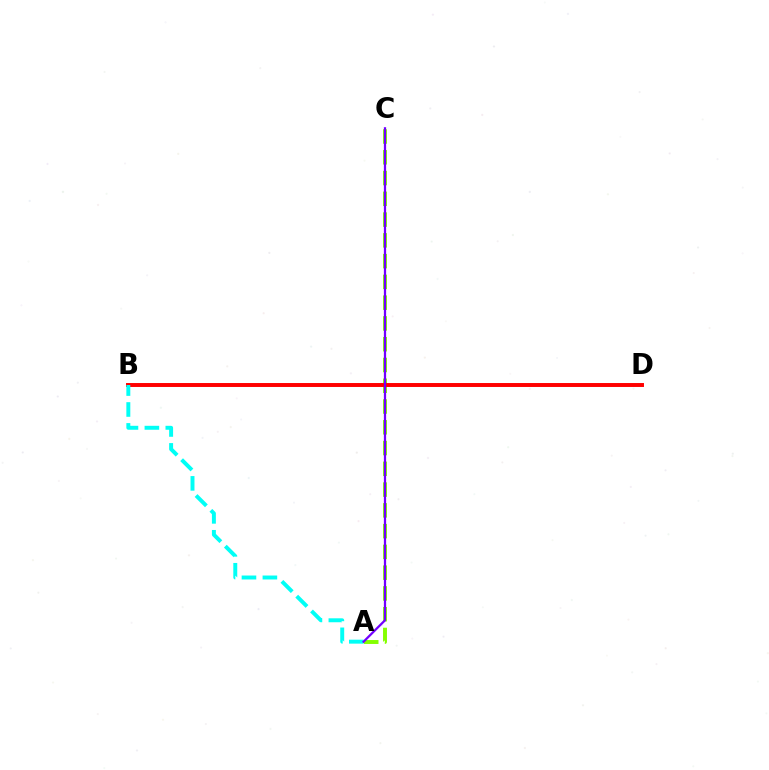{('A', 'C'): [{'color': '#84ff00', 'line_style': 'dashed', 'thickness': 2.82}, {'color': '#7200ff', 'line_style': 'solid', 'thickness': 1.61}], ('B', 'D'): [{'color': '#ff0000', 'line_style': 'solid', 'thickness': 2.84}], ('A', 'B'): [{'color': '#00fff6', 'line_style': 'dashed', 'thickness': 2.84}]}